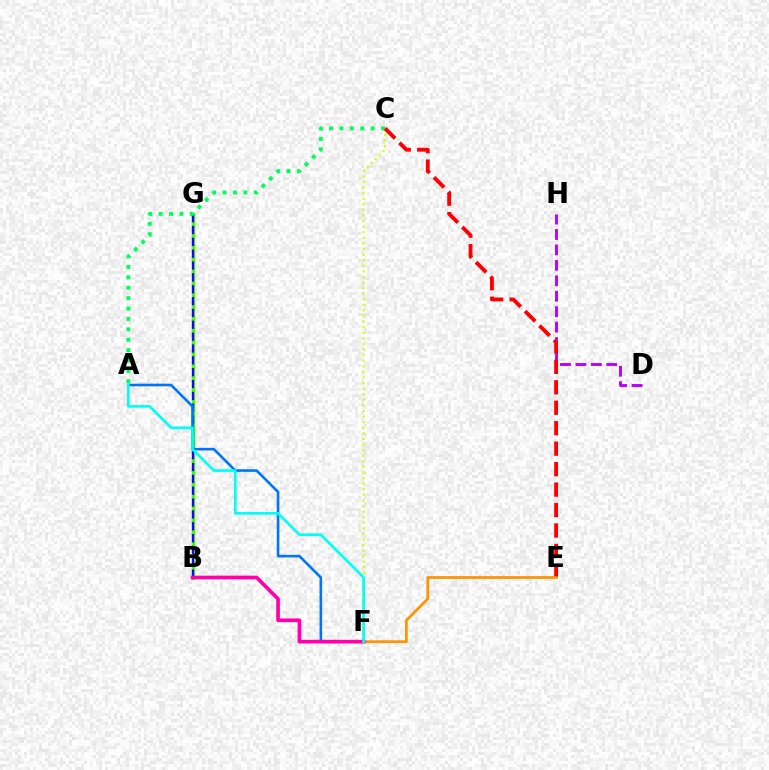{('D', 'H'): [{'color': '#b900ff', 'line_style': 'dashed', 'thickness': 2.1}], ('B', 'G'): [{'color': '#3dff00', 'line_style': 'solid', 'thickness': 2.49}, {'color': '#2500ff', 'line_style': 'dashed', 'thickness': 1.61}], ('A', 'C'): [{'color': '#00ff5c', 'line_style': 'dotted', 'thickness': 2.83}], ('A', 'F'): [{'color': '#0074ff', 'line_style': 'solid', 'thickness': 1.87}, {'color': '#00fff6', 'line_style': 'solid', 'thickness': 1.93}], ('C', 'F'): [{'color': '#d1ff00', 'line_style': 'dotted', 'thickness': 1.52}], ('C', 'E'): [{'color': '#ff0000', 'line_style': 'dashed', 'thickness': 2.78}], ('E', 'F'): [{'color': '#ff9400', 'line_style': 'solid', 'thickness': 1.98}], ('B', 'F'): [{'color': '#ff00ac', 'line_style': 'solid', 'thickness': 2.64}]}